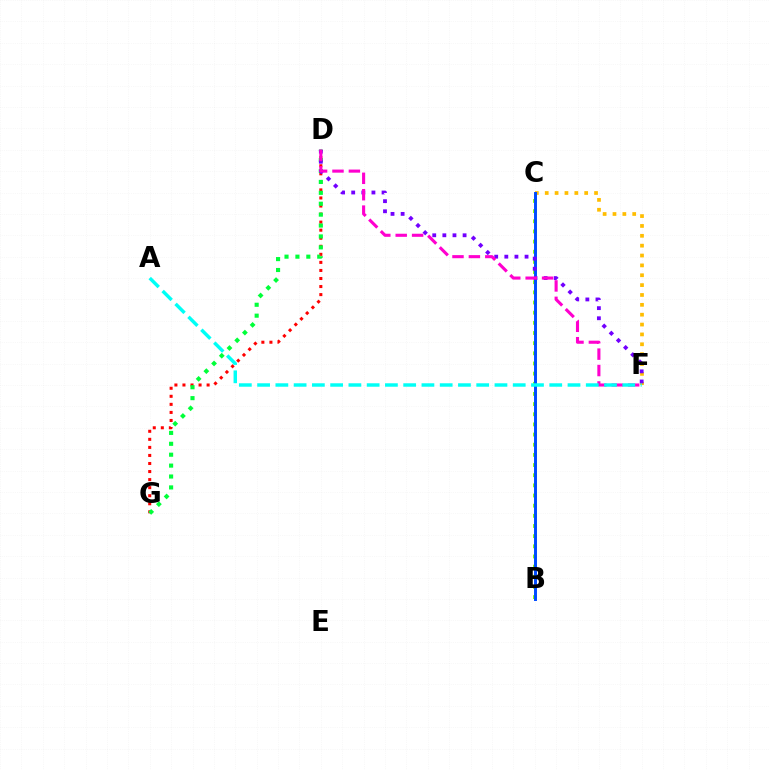{('C', 'F'): [{'color': '#ffbd00', 'line_style': 'dotted', 'thickness': 2.68}], ('B', 'C'): [{'color': '#84ff00', 'line_style': 'dotted', 'thickness': 2.76}, {'color': '#004bff', 'line_style': 'solid', 'thickness': 2.13}], ('D', 'G'): [{'color': '#ff0000', 'line_style': 'dotted', 'thickness': 2.19}, {'color': '#00ff39', 'line_style': 'dotted', 'thickness': 2.96}], ('D', 'F'): [{'color': '#7200ff', 'line_style': 'dotted', 'thickness': 2.75}, {'color': '#ff00cf', 'line_style': 'dashed', 'thickness': 2.23}], ('A', 'F'): [{'color': '#00fff6', 'line_style': 'dashed', 'thickness': 2.48}]}